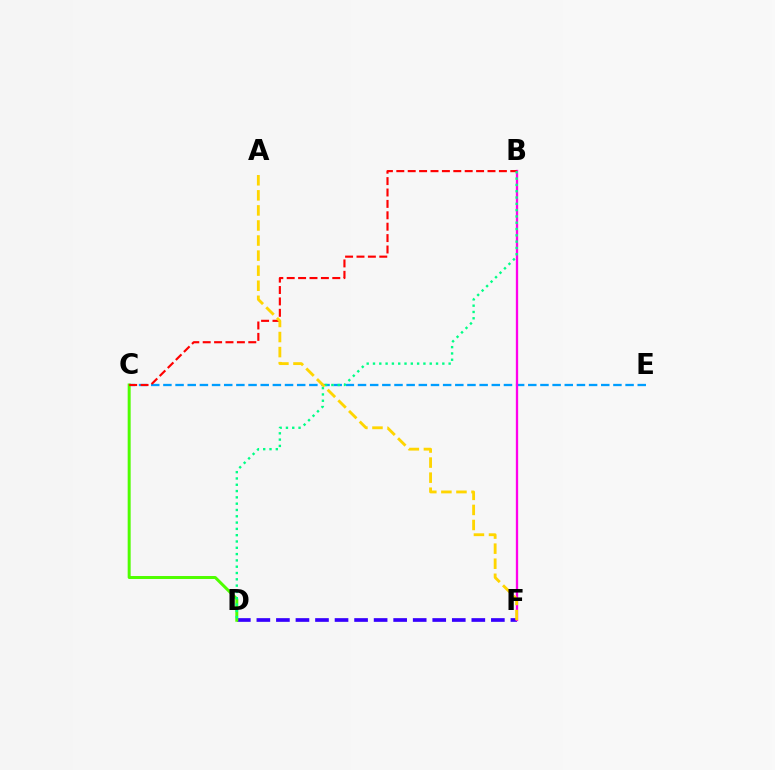{('C', 'E'): [{'color': '#009eff', 'line_style': 'dashed', 'thickness': 1.65}], ('D', 'F'): [{'color': '#3700ff', 'line_style': 'dashed', 'thickness': 2.65}], ('C', 'D'): [{'color': '#4fff00', 'line_style': 'solid', 'thickness': 2.14}], ('B', 'F'): [{'color': '#ff00ed', 'line_style': 'solid', 'thickness': 1.67}], ('B', 'C'): [{'color': '#ff0000', 'line_style': 'dashed', 'thickness': 1.55}], ('B', 'D'): [{'color': '#00ff86', 'line_style': 'dotted', 'thickness': 1.71}], ('A', 'F'): [{'color': '#ffd500', 'line_style': 'dashed', 'thickness': 2.05}]}